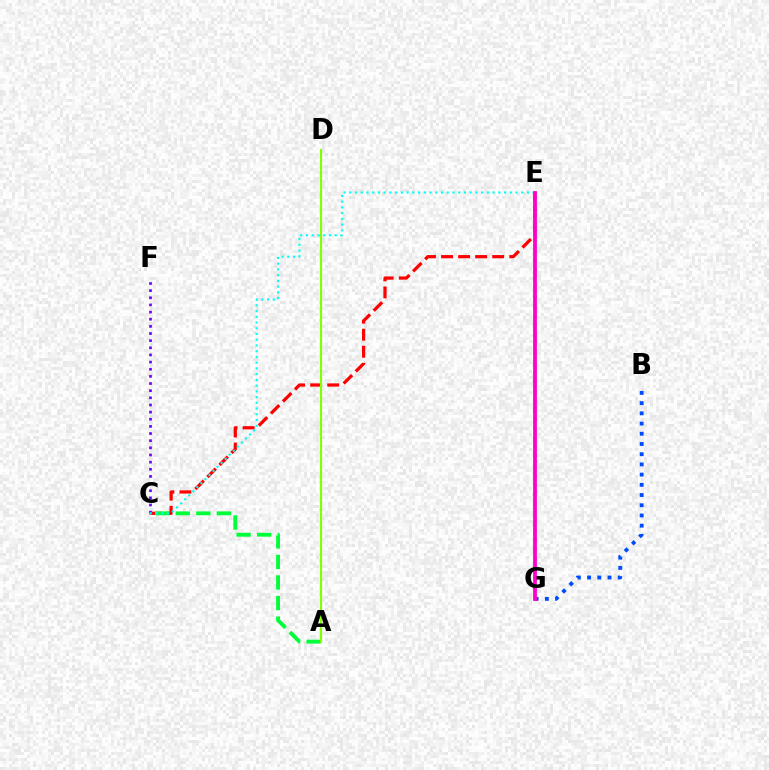{('C', 'E'): [{'color': '#ff0000', 'line_style': 'dashed', 'thickness': 2.32}, {'color': '#00fff6', 'line_style': 'dotted', 'thickness': 1.56}], ('B', 'G'): [{'color': '#004bff', 'line_style': 'dotted', 'thickness': 2.77}], ('A', 'C'): [{'color': '#00ff39', 'line_style': 'dashed', 'thickness': 2.79}], ('C', 'F'): [{'color': '#7200ff', 'line_style': 'dotted', 'thickness': 1.94}], ('E', 'G'): [{'color': '#ffbd00', 'line_style': 'dotted', 'thickness': 2.54}, {'color': '#ff00cf', 'line_style': 'solid', 'thickness': 2.71}], ('A', 'D'): [{'color': '#84ff00', 'line_style': 'solid', 'thickness': 1.53}]}